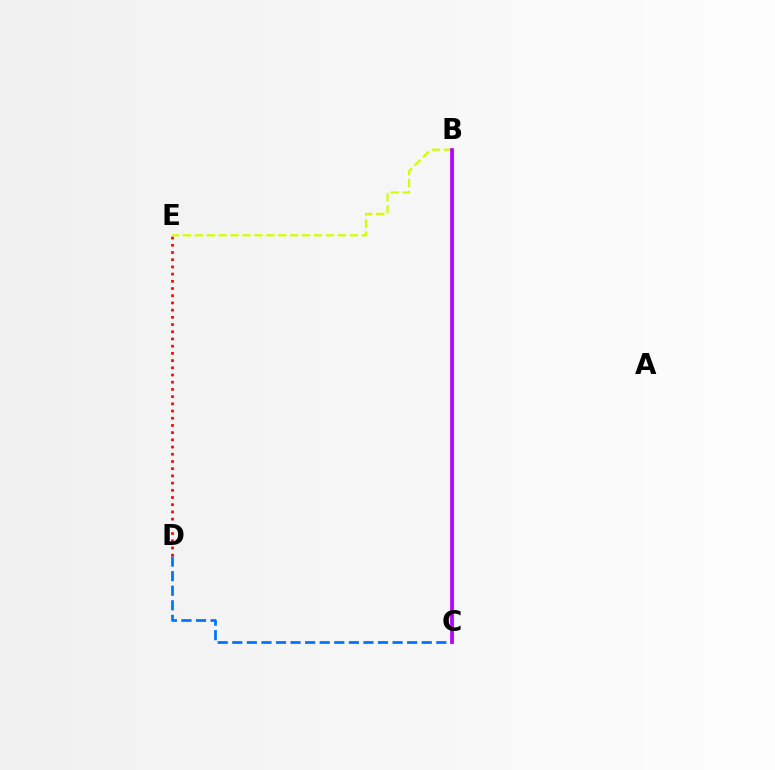{('C', 'D'): [{'color': '#0074ff', 'line_style': 'dashed', 'thickness': 1.98}], ('B', 'C'): [{'color': '#00ff5c', 'line_style': 'solid', 'thickness': 2.0}, {'color': '#b900ff', 'line_style': 'solid', 'thickness': 2.66}], ('B', 'E'): [{'color': '#d1ff00', 'line_style': 'dashed', 'thickness': 1.62}], ('D', 'E'): [{'color': '#ff0000', 'line_style': 'dotted', 'thickness': 1.96}]}